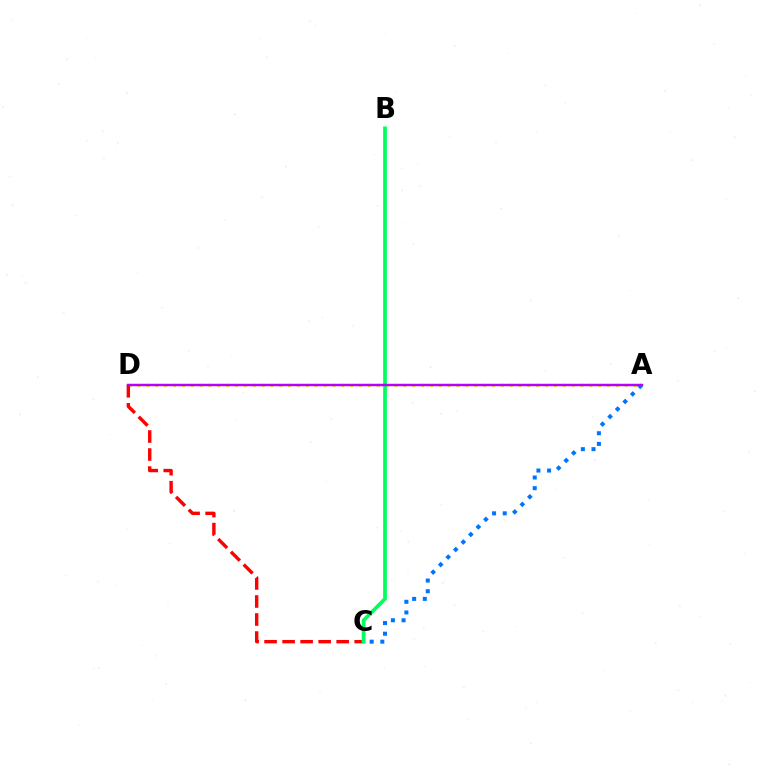{('A', 'C'): [{'color': '#0074ff', 'line_style': 'dotted', 'thickness': 2.9}], ('A', 'D'): [{'color': '#d1ff00', 'line_style': 'dotted', 'thickness': 2.41}, {'color': '#b900ff', 'line_style': 'solid', 'thickness': 1.78}], ('C', 'D'): [{'color': '#ff0000', 'line_style': 'dashed', 'thickness': 2.45}], ('B', 'C'): [{'color': '#00ff5c', 'line_style': 'solid', 'thickness': 2.68}]}